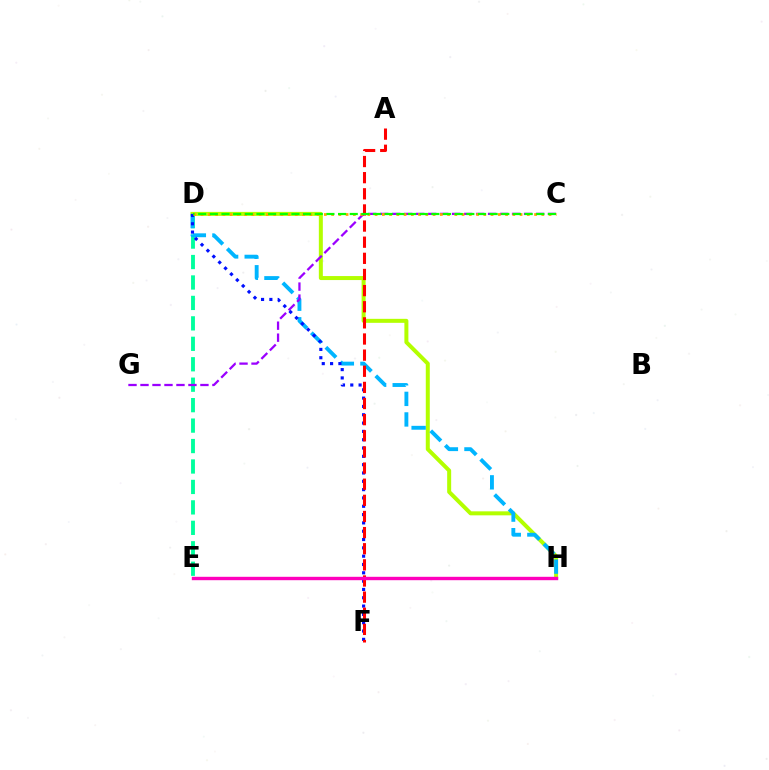{('D', 'E'): [{'color': '#00ff9d', 'line_style': 'dashed', 'thickness': 2.78}], ('D', 'H'): [{'color': '#b3ff00', 'line_style': 'solid', 'thickness': 2.88}, {'color': '#00b5ff', 'line_style': 'dashed', 'thickness': 2.79}], ('D', 'F'): [{'color': '#0010ff', 'line_style': 'dotted', 'thickness': 2.26}], ('C', 'G'): [{'color': '#9b00ff', 'line_style': 'dashed', 'thickness': 1.63}], ('C', 'D'): [{'color': '#ffa500', 'line_style': 'dotted', 'thickness': 1.97}, {'color': '#08ff00', 'line_style': 'dashed', 'thickness': 1.58}], ('A', 'F'): [{'color': '#ff0000', 'line_style': 'dashed', 'thickness': 2.19}], ('E', 'H'): [{'color': '#ff00bd', 'line_style': 'solid', 'thickness': 2.44}]}